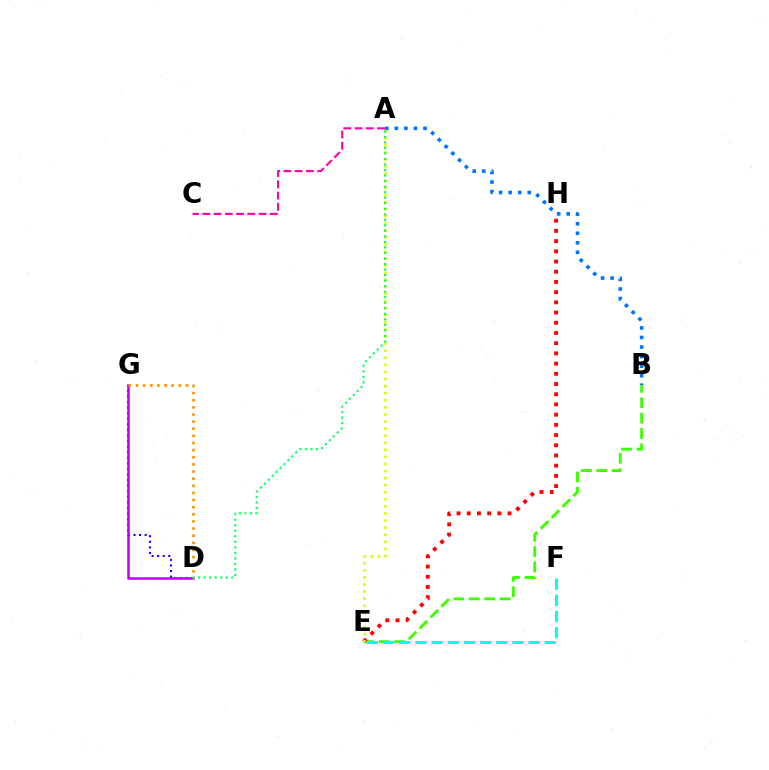{('D', 'G'): [{'color': '#2500ff', 'line_style': 'dotted', 'thickness': 1.52}, {'color': '#b900ff', 'line_style': 'solid', 'thickness': 1.81}, {'color': '#ff9400', 'line_style': 'dotted', 'thickness': 1.94}], ('B', 'E'): [{'color': '#3dff00', 'line_style': 'dashed', 'thickness': 2.09}], ('E', 'H'): [{'color': '#ff0000', 'line_style': 'dotted', 'thickness': 2.77}], ('A', 'B'): [{'color': '#0074ff', 'line_style': 'dotted', 'thickness': 2.6}], ('E', 'F'): [{'color': '#00fff6', 'line_style': 'dashed', 'thickness': 2.2}], ('A', 'C'): [{'color': '#ff00ac', 'line_style': 'dashed', 'thickness': 1.53}], ('A', 'E'): [{'color': '#d1ff00', 'line_style': 'dotted', 'thickness': 1.92}], ('A', 'D'): [{'color': '#00ff5c', 'line_style': 'dotted', 'thickness': 1.5}]}